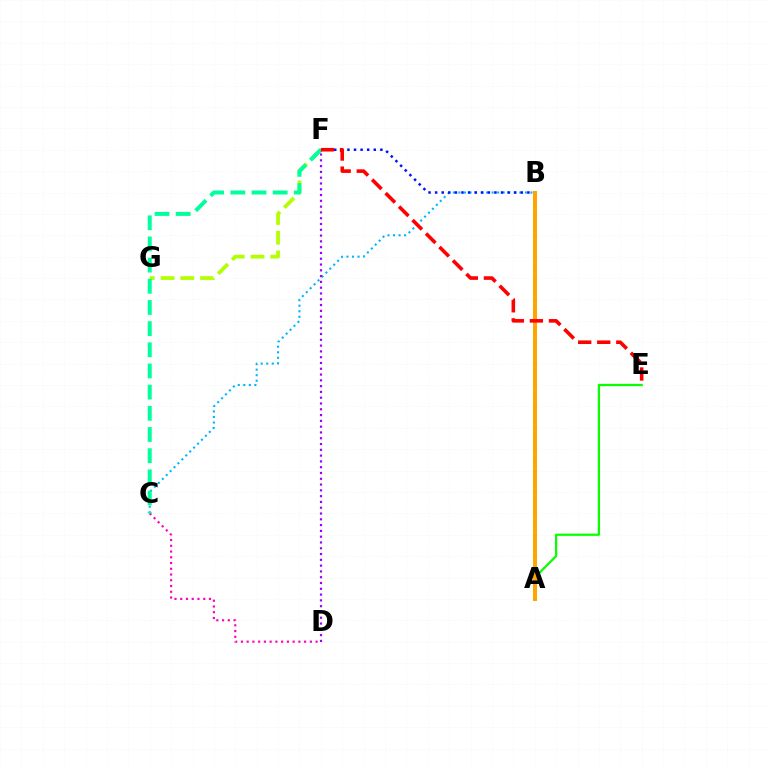{('A', 'E'): [{'color': '#08ff00', 'line_style': 'solid', 'thickness': 1.61}], ('B', 'C'): [{'color': '#00b5ff', 'line_style': 'dotted', 'thickness': 1.51}], ('F', 'G'): [{'color': '#b3ff00', 'line_style': 'dashed', 'thickness': 2.68}], ('D', 'F'): [{'color': '#9b00ff', 'line_style': 'dotted', 'thickness': 1.57}], ('B', 'F'): [{'color': '#0010ff', 'line_style': 'dotted', 'thickness': 1.79}], ('C', 'D'): [{'color': '#ff00bd', 'line_style': 'dotted', 'thickness': 1.56}], ('A', 'B'): [{'color': '#ffa500', 'line_style': 'solid', 'thickness': 2.88}], ('C', 'F'): [{'color': '#00ff9d', 'line_style': 'dashed', 'thickness': 2.88}], ('E', 'F'): [{'color': '#ff0000', 'line_style': 'dashed', 'thickness': 2.59}]}